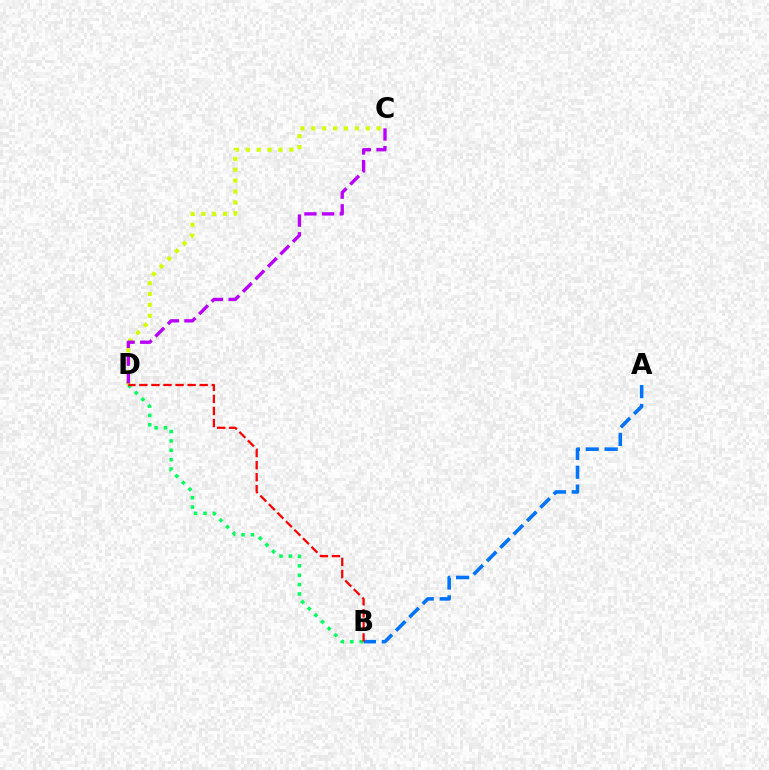{('A', 'B'): [{'color': '#0074ff', 'line_style': 'dashed', 'thickness': 2.57}], ('C', 'D'): [{'color': '#d1ff00', 'line_style': 'dotted', 'thickness': 2.95}, {'color': '#b900ff', 'line_style': 'dashed', 'thickness': 2.4}], ('B', 'D'): [{'color': '#00ff5c', 'line_style': 'dotted', 'thickness': 2.55}, {'color': '#ff0000', 'line_style': 'dashed', 'thickness': 1.64}]}